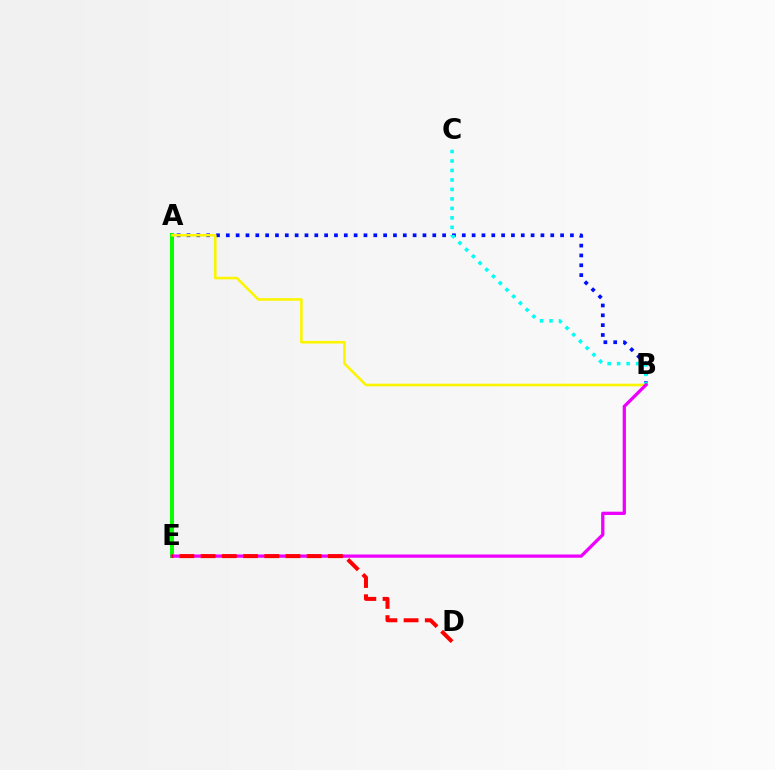{('A', 'E'): [{'color': '#08ff00', 'line_style': 'solid', 'thickness': 2.88}], ('A', 'B'): [{'color': '#0010ff', 'line_style': 'dotted', 'thickness': 2.67}, {'color': '#fcf500', 'line_style': 'solid', 'thickness': 1.88}], ('B', 'C'): [{'color': '#00fff6', 'line_style': 'dotted', 'thickness': 2.57}], ('B', 'E'): [{'color': '#ee00ff', 'line_style': 'solid', 'thickness': 2.36}], ('D', 'E'): [{'color': '#ff0000', 'line_style': 'dashed', 'thickness': 2.88}]}